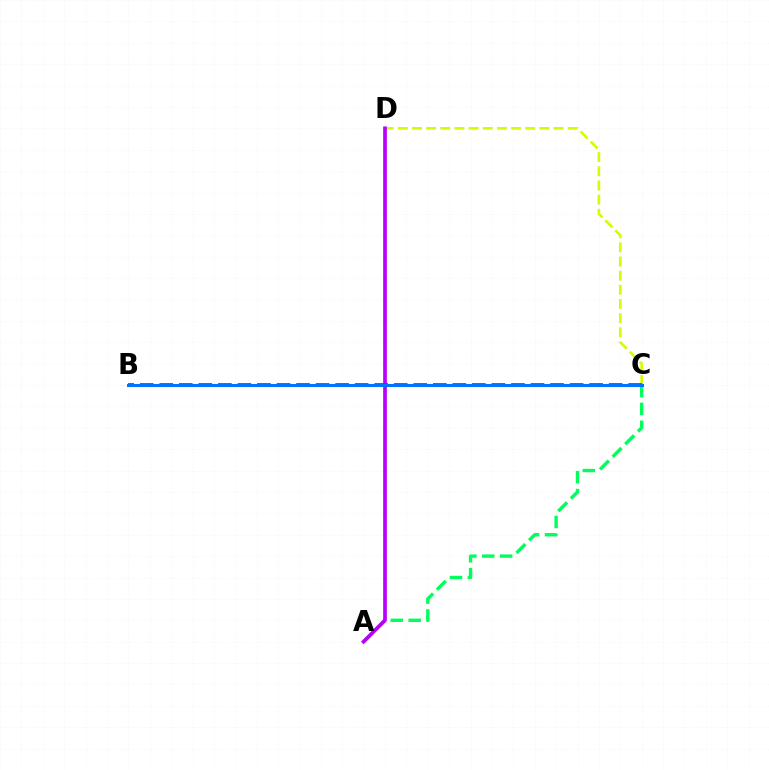{('C', 'D'): [{'color': '#d1ff00', 'line_style': 'dashed', 'thickness': 1.92}], ('A', 'C'): [{'color': '#00ff5c', 'line_style': 'dashed', 'thickness': 2.43}], ('A', 'D'): [{'color': '#b900ff', 'line_style': 'solid', 'thickness': 2.67}], ('B', 'C'): [{'color': '#ff0000', 'line_style': 'dashed', 'thickness': 2.65}, {'color': '#0074ff', 'line_style': 'solid', 'thickness': 2.19}]}